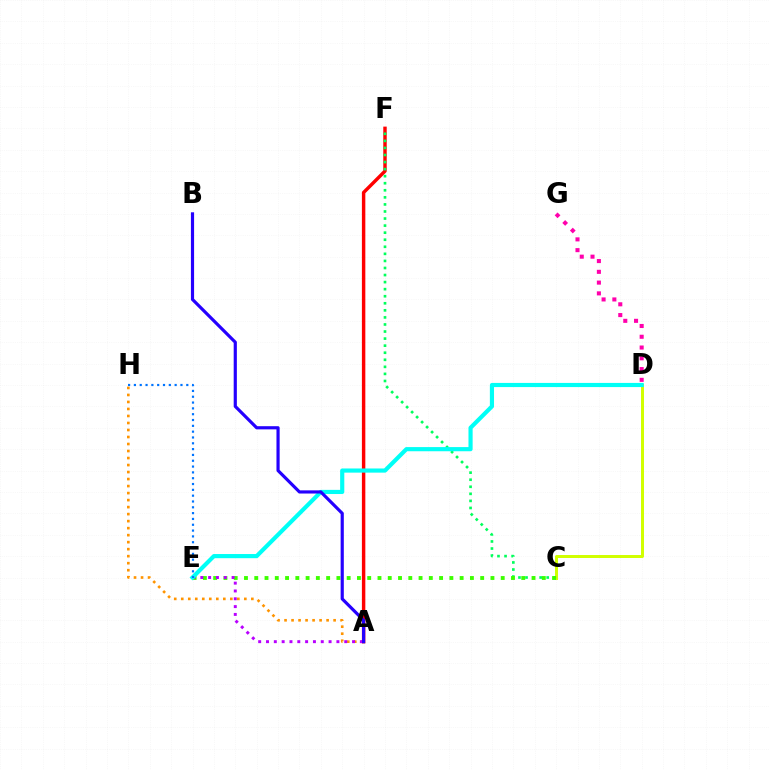{('C', 'D'): [{'color': '#d1ff00', 'line_style': 'solid', 'thickness': 2.14}], ('A', 'H'): [{'color': '#ff9400', 'line_style': 'dotted', 'thickness': 1.9}], ('D', 'G'): [{'color': '#ff00ac', 'line_style': 'dotted', 'thickness': 2.93}], ('A', 'F'): [{'color': '#ff0000', 'line_style': 'solid', 'thickness': 2.47}], ('C', 'F'): [{'color': '#00ff5c', 'line_style': 'dotted', 'thickness': 1.92}], ('C', 'E'): [{'color': '#3dff00', 'line_style': 'dotted', 'thickness': 2.79}], ('A', 'E'): [{'color': '#b900ff', 'line_style': 'dotted', 'thickness': 2.13}], ('D', 'E'): [{'color': '#00fff6', 'line_style': 'solid', 'thickness': 2.99}], ('E', 'H'): [{'color': '#0074ff', 'line_style': 'dotted', 'thickness': 1.58}], ('A', 'B'): [{'color': '#2500ff', 'line_style': 'solid', 'thickness': 2.28}]}